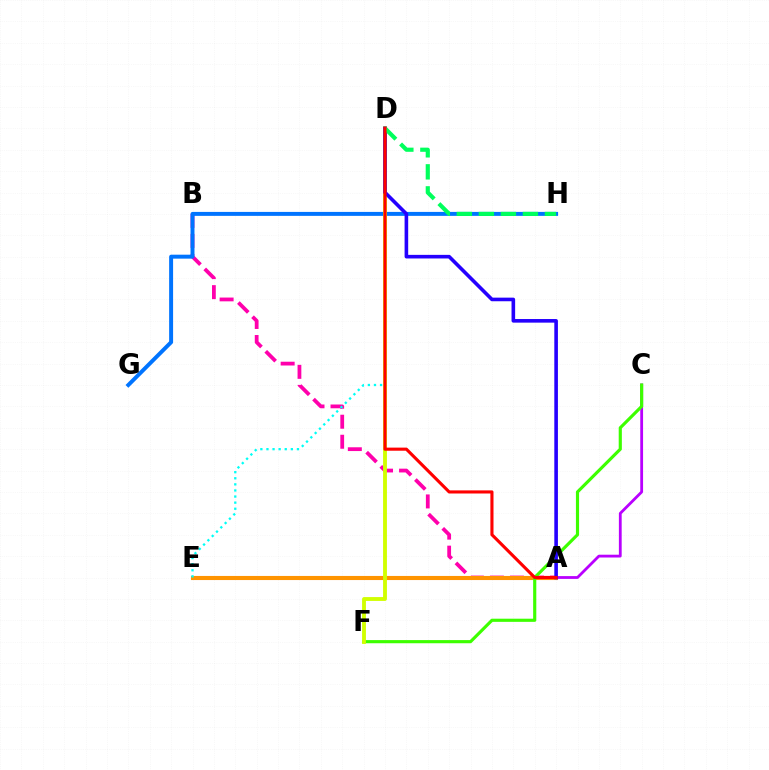{('A', 'B'): [{'color': '#ff00ac', 'line_style': 'dashed', 'thickness': 2.72}], ('A', 'E'): [{'color': '#ff9400', 'line_style': 'solid', 'thickness': 2.95}], ('G', 'H'): [{'color': '#0074ff', 'line_style': 'solid', 'thickness': 2.85}], ('A', 'C'): [{'color': '#b900ff', 'line_style': 'solid', 'thickness': 2.01}], ('D', 'E'): [{'color': '#00fff6', 'line_style': 'dotted', 'thickness': 1.66}], ('C', 'F'): [{'color': '#3dff00', 'line_style': 'solid', 'thickness': 2.27}], ('D', 'F'): [{'color': '#d1ff00', 'line_style': 'solid', 'thickness': 2.77}], ('A', 'D'): [{'color': '#2500ff', 'line_style': 'solid', 'thickness': 2.6}, {'color': '#ff0000', 'line_style': 'solid', 'thickness': 2.24}], ('D', 'H'): [{'color': '#00ff5c', 'line_style': 'dashed', 'thickness': 2.99}]}